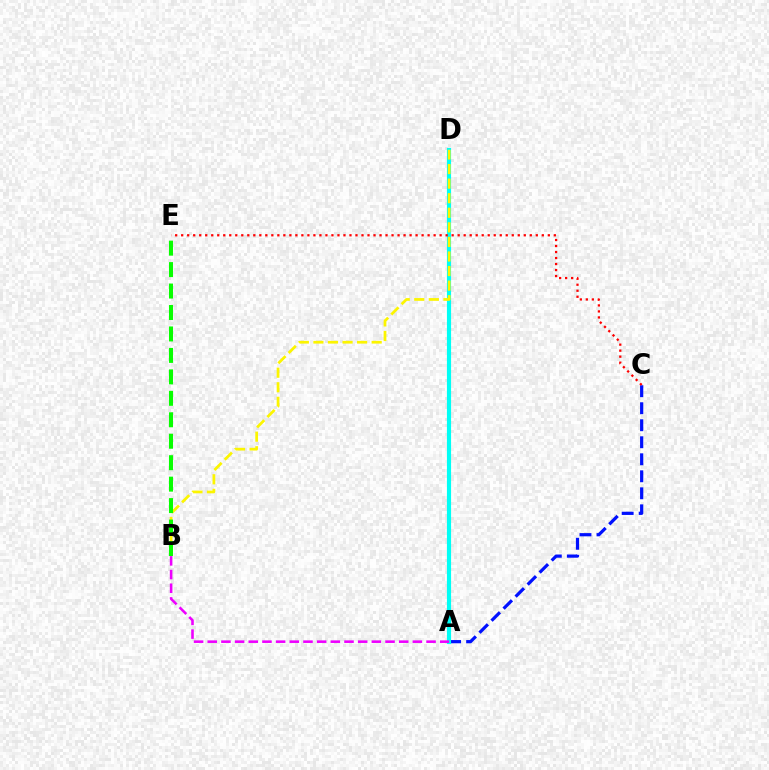{('A', 'C'): [{'color': '#0010ff', 'line_style': 'dashed', 'thickness': 2.31}], ('A', 'D'): [{'color': '#00fff6', 'line_style': 'solid', 'thickness': 2.99}], ('B', 'D'): [{'color': '#fcf500', 'line_style': 'dashed', 'thickness': 1.98}], ('C', 'E'): [{'color': '#ff0000', 'line_style': 'dotted', 'thickness': 1.63}], ('A', 'B'): [{'color': '#ee00ff', 'line_style': 'dashed', 'thickness': 1.86}], ('B', 'E'): [{'color': '#08ff00', 'line_style': 'dashed', 'thickness': 2.91}]}